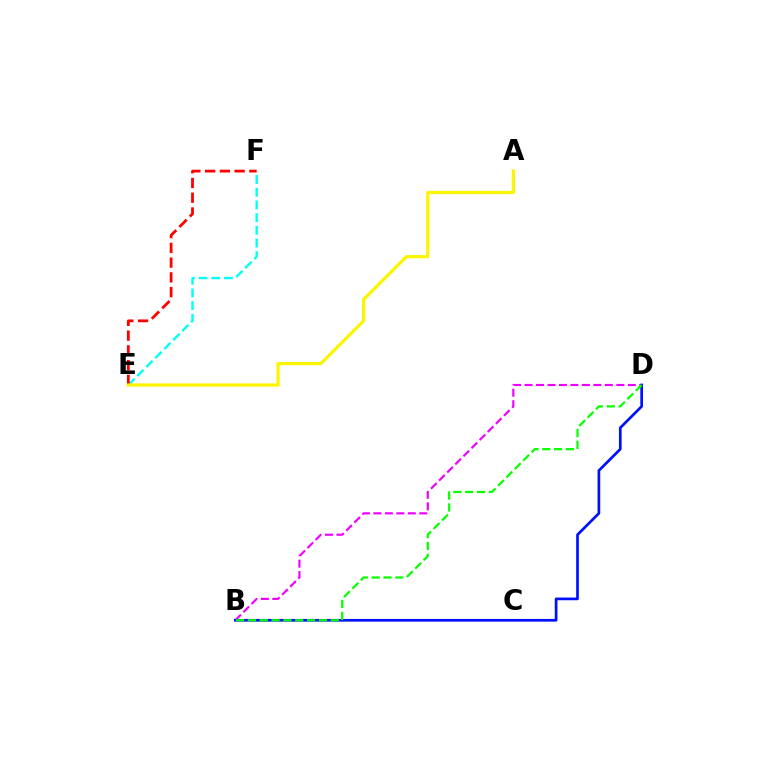{('B', 'D'): [{'color': '#ee00ff', 'line_style': 'dashed', 'thickness': 1.56}, {'color': '#0010ff', 'line_style': 'solid', 'thickness': 1.94}, {'color': '#08ff00', 'line_style': 'dashed', 'thickness': 1.61}], ('E', 'F'): [{'color': '#00fff6', 'line_style': 'dashed', 'thickness': 1.72}, {'color': '#ff0000', 'line_style': 'dashed', 'thickness': 2.0}], ('A', 'E'): [{'color': '#fcf500', 'line_style': 'solid', 'thickness': 2.31}]}